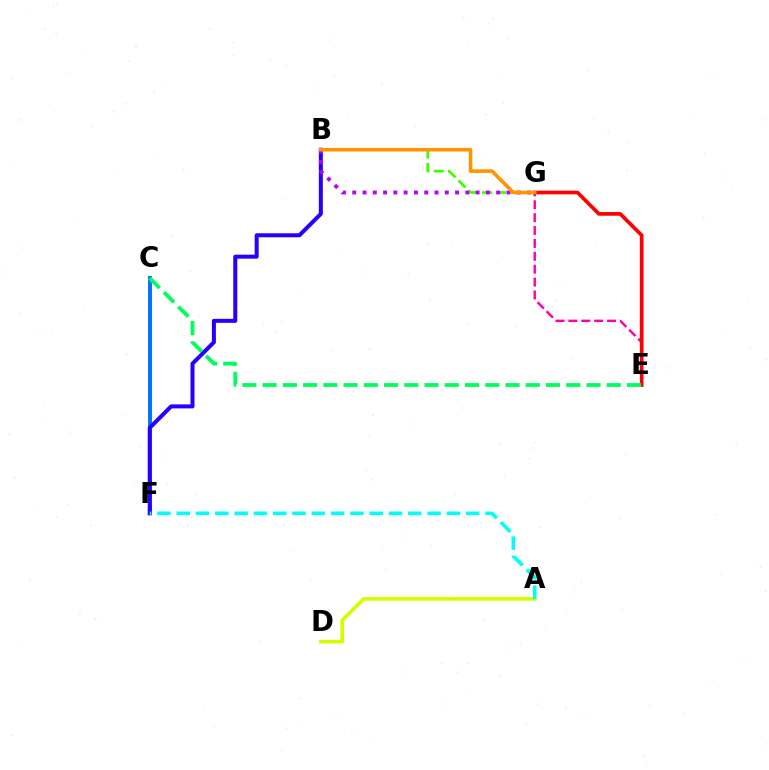{('C', 'F'): [{'color': '#0074ff', 'line_style': 'solid', 'thickness': 2.85}], ('B', 'F'): [{'color': '#2500ff', 'line_style': 'solid', 'thickness': 2.89}], ('A', 'D'): [{'color': '#d1ff00', 'line_style': 'solid', 'thickness': 2.61}], ('A', 'F'): [{'color': '#00fff6', 'line_style': 'dashed', 'thickness': 2.62}], ('E', 'G'): [{'color': '#ff00ac', 'line_style': 'dashed', 'thickness': 1.75}, {'color': '#ff0000', 'line_style': 'solid', 'thickness': 2.66}], ('B', 'G'): [{'color': '#3dff00', 'line_style': 'dashed', 'thickness': 1.94}, {'color': '#b900ff', 'line_style': 'dotted', 'thickness': 2.79}, {'color': '#ff9400', 'line_style': 'solid', 'thickness': 2.57}], ('C', 'E'): [{'color': '#00ff5c', 'line_style': 'dashed', 'thickness': 2.75}]}